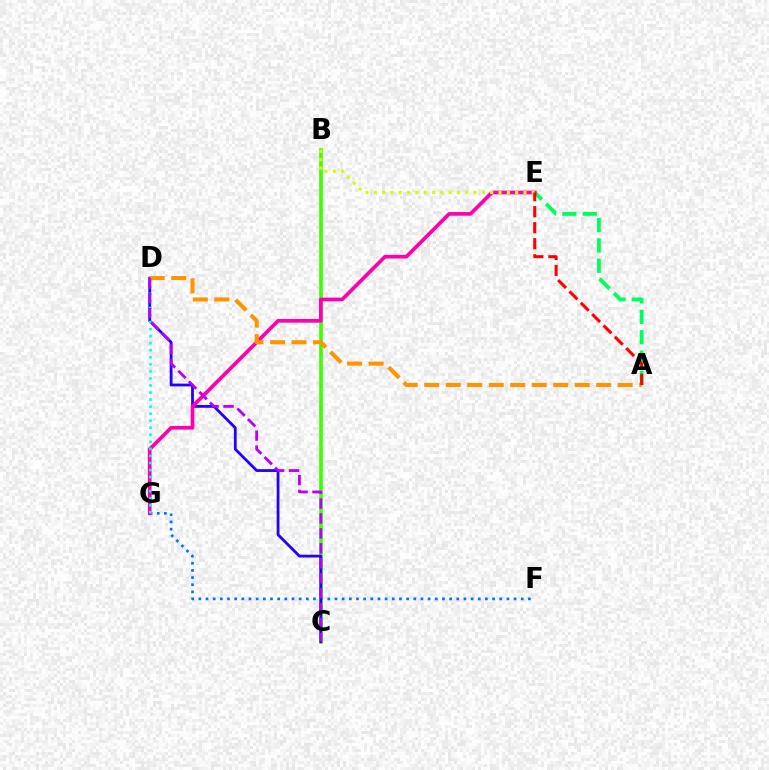{('F', 'G'): [{'color': '#0074ff', 'line_style': 'dotted', 'thickness': 1.95}], ('B', 'C'): [{'color': '#3dff00', 'line_style': 'solid', 'thickness': 2.61}], ('A', 'E'): [{'color': '#00ff5c', 'line_style': 'dashed', 'thickness': 2.76}, {'color': '#ff0000', 'line_style': 'dashed', 'thickness': 2.18}], ('C', 'D'): [{'color': '#2500ff', 'line_style': 'solid', 'thickness': 2.01}, {'color': '#b900ff', 'line_style': 'dashed', 'thickness': 2.03}], ('E', 'G'): [{'color': '#ff00ac', 'line_style': 'solid', 'thickness': 2.65}], ('B', 'E'): [{'color': '#d1ff00', 'line_style': 'dotted', 'thickness': 2.26}], ('D', 'G'): [{'color': '#00fff6', 'line_style': 'dotted', 'thickness': 1.91}], ('A', 'D'): [{'color': '#ff9400', 'line_style': 'dashed', 'thickness': 2.92}]}